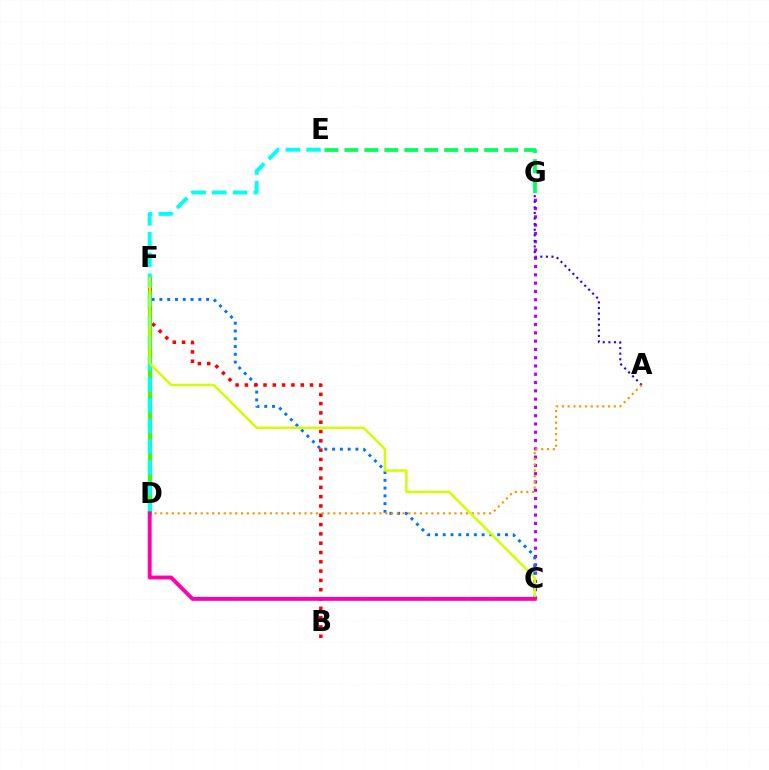{('D', 'F'): [{'color': '#3dff00', 'line_style': 'solid', 'thickness': 2.99}], ('C', 'G'): [{'color': '#b900ff', 'line_style': 'dotted', 'thickness': 2.25}], ('C', 'F'): [{'color': '#0074ff', 'line_style': 'dotted', 'thickness': 2.11}, {'color': '#d1ff00', 'line_style': 'solid', 'thickness': 1.77}], ('B', 'F'): [{'color': '#ff0000', 'line_style': 'dotted', 'thickness': 2.53}], ('D', 'E'): [{'color': '#00fff6', 'line_style': 'dashed', 'thickness': 2.82}], ('E', 'G'): [{'color': '#00ff5c', 'line_style': 'dashed', 'thickness': 2.71}], ('A', 'G'): [{'color': '#2500ff', 'line_style': 'dotted', 'thickness': 1.52}], ('A', 'D'): [{'color': '#ff9400', 'line_style': 'dotted', 'thickness': 1.57}], ('C', 'D'): [{'color': '#ff00ac', 'line_style': 'solid', 'thickness': 2.8}]}